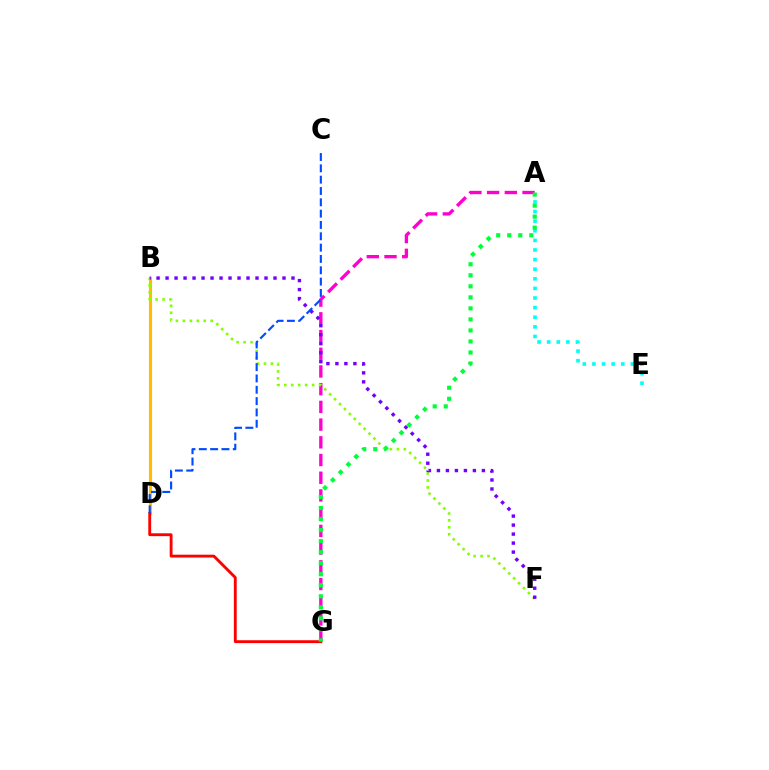{('B', 'D'): [{'color': '#ffbd00', 'line_style': 'solid', 'thickness': 2.26}], ('A', 'G'): [{'color': '#ff00cf', 'line_style': 'dashed', 'thickness': 2.41}, {'color': '#00ff39', 'line_style': 'dotted', 'thickness': 3.0}], ('B', 'F'): [{'color': '#84ff00', 'line_style': 'dotted', 'thickness': 1.89}, {'color': '#7200ff', 'line_style': 'dotted', 'thickness': 2.44}], ('D', 'G'): [{'color': '#ff0000', 'line_style': 'solid', 'thickness': 2.06}], ('C', 'D'): [{'color': '#004bff', 'line_style': 'dashed', 'thickness': 1.54}], ('A', 'E'): [{'color': '#00fff6', 'line_style': 'dotted', 'thickness': 2.61}]}